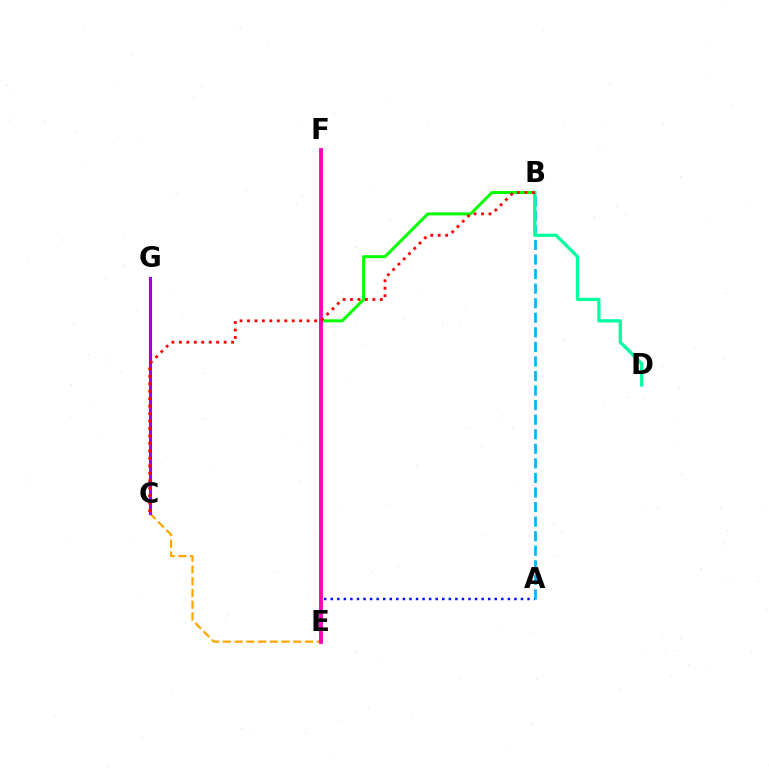{('B', 'E'): [{'color': '#08ff00', 'line_style': 'solid', 'thickness': 2.17}], ('C', 'G'): [{'color': '#b3ff00', 'line_style': 'dotted', 'thickness': 2.22}, {'color': '#9b00ff', 'line_style': 'solid', 'thickness': 2.23}], ('A', 'E'): [{'color': '#0010ff', 'line_style': 'dotted', 'thickness': 1.78}], ('A', 'B'): [{'color': '#00b5ff', 'line_style': 'dashed', 'thickness': 1.98}], ('B', 'D'): [{'color': '#00ff9d', 'line_style': 'solid', 'thickness': 2.34}], ('C', 'E'): [{'color': '#ffa500', 'line_style': 'dashed', 'thickness': 1.6}], ('E', 'F'): [{'color': '#ff00bd', 'line_style': 'solid', 'thickness': 2.75}], ('B', 'C'): [{'color': '#ff0000', 'line_style': 'dotted', 'thickness': 2.03}]}